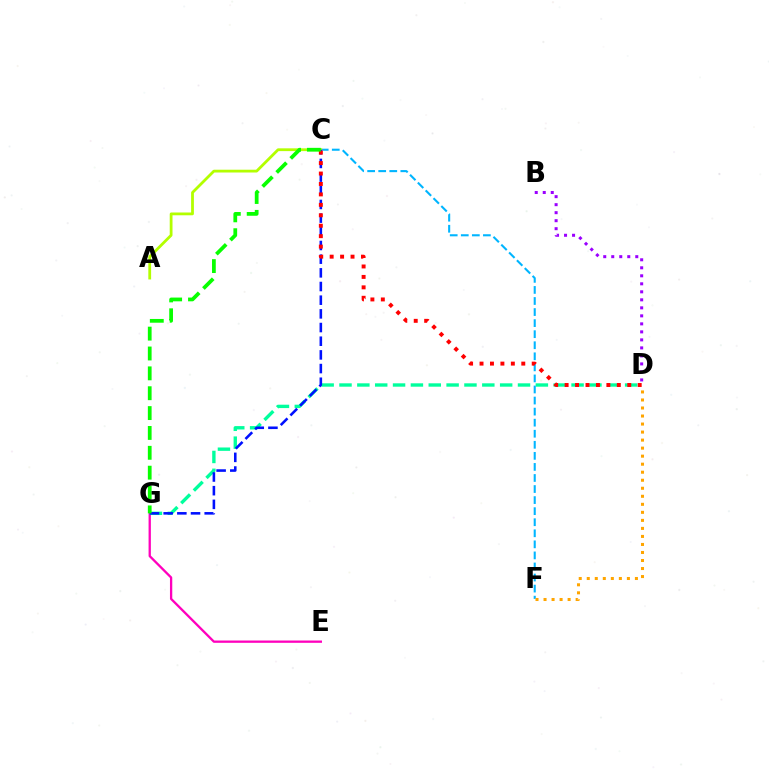{('E', 'G'): [{'color': '#ff00bd', 'line_style': 'solid', 'thickness': 1.66}], ('D', 'G'): [{'color': '#00ff9d', 'line_style': 'dashed', 'thickness': 2.43}], ('C', 'F'): [{'color': '#00b5ff', 'line_style': 'dashed', 'thickness': 1.5}], ('A', 'C'): [{'color': '#b3ff00', 'line_style': 'solid', 'thickness': 2.01}], ('C', 'G'): [{'color': '#0010ff', 'line_style': 'dashed', 'thickness': 1.86}, {'color': '#08ff00', 'line_style': 'dashed', 'thickness': 2.7}], ('C', 'D'): [{'color': '#ff0000', 'line_style': 'dotted', 'thickness': 2.84}], ('D', 'F'): [{'color': '#ffa500', 'line_style': 'dotted', 'thickness': 2.18}], ('B', 'D'): [{'color': '#9b00ff', 'line_style': 'dotted', 'thickness': 2.18}]}